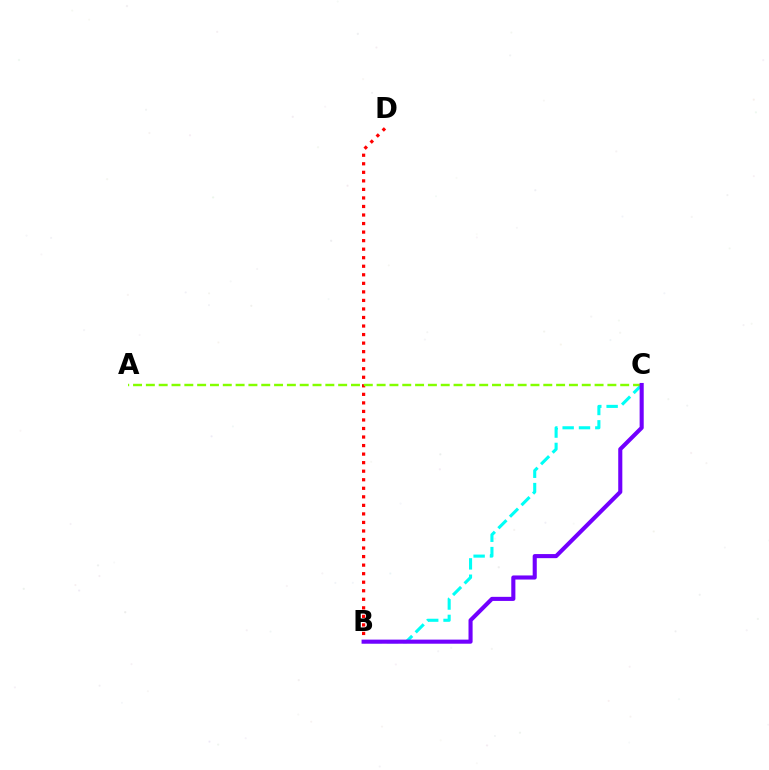{('B', 'D'): [{'color': '#ff0000', 'line_style': 'dotted', 'thickness': 2.32}], ('B', 'C'): [{'color': '#00fff6', 'line_style': 'dashed', 'thickness': 2.22}, {'color': '#7200ff', 'line_style': 'solid', 'thickness': 2.95}], ('A', 'C'): [{'color': '#84ff00', 'line_style': 'dashed', 'thickness': 1.74}]}